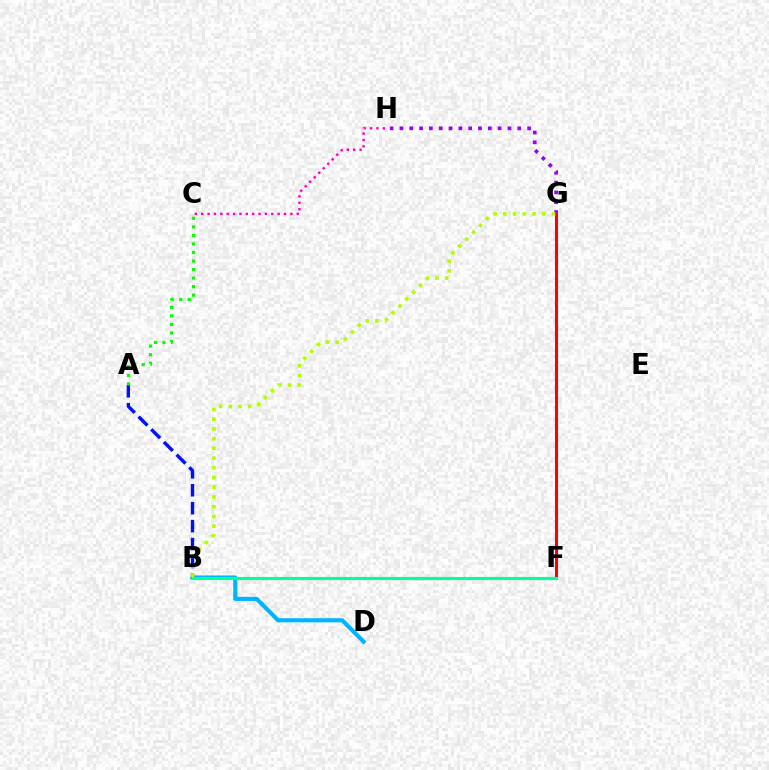{('B', 'D'): [{'color': '#00b5ff', 'line_style': 'solid', 'thickness': 2.96}], ('A', 'B'): [{'color': '#0010ff', 'line_style': 'dashed', 'thickness': 2.44}], ('F', 'G'): [{'color': '#ff0000', 'line_style': 'solid', 'thickness': 2.2}], ('B', 'F'): [{'color': '#ffa500', 'line_style': 'dotted', 'thickness': 1.95}, {'color': '#00ff9d', 'line_style': 'solid', 'thickness': 2.25}], ('C', 'H'): [{'color': '#ff00bd', 'line_style': 'dotted', 'thickness': 1.73}], ('G', 'H'): [{'color': '#9b00ff', 'line_style': 'dotted', 'thickness': 2.67}], ('A', 'C'): [{'color': '#08ff00', 'line_style': 'dotted', 'thickness': 2.32}], ('B', 'G'): [{'color': '#b3ff00', 'line_style': 'dotted', 'thickness': 2.64}]}